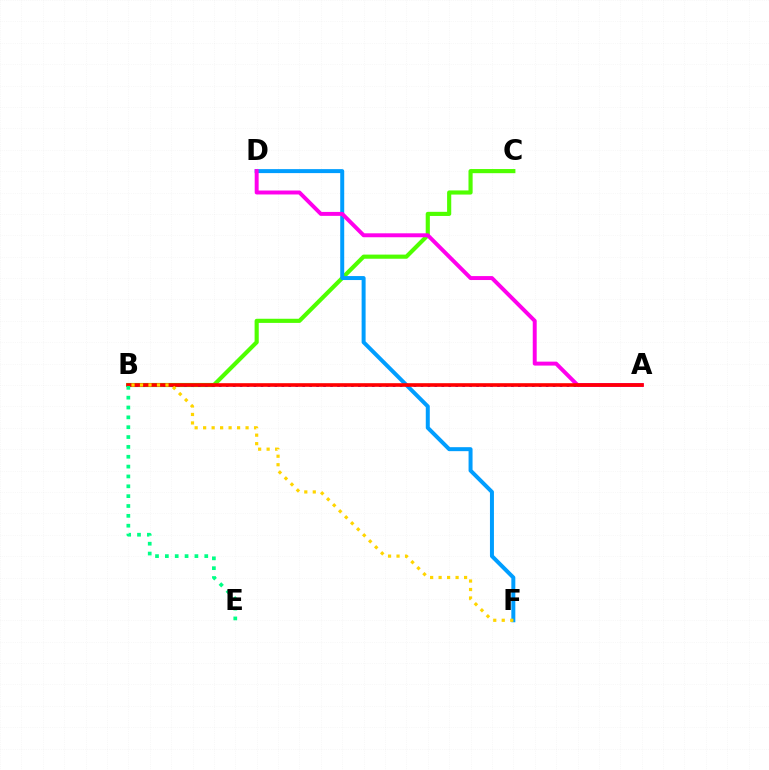{('B', 'C'): [{'color': '#4fff00', 'line_style': 'solid', 'thickness': 2.98}], ('D', 'F'): [{'color': '#009eff', 'line_style': 'solid', 'thickness': 2.87}], ('A', 'B'): [{'color': '#3700ff', 'line_style': 'dotted', 'thickness': 1.89}, {'color': '#ff0000', 'line_style': 'solid', 'thickness': 2.61}], ('A', 'D'): [{'color': '#ff00ed', 'line_style': 'solid', 'thickness': 2.84}], ('B', 'F'): [{'color': '#ffd500', 'line_style': 'dotted', 'thickness': 2.31}], ('B', 'E'): [{'color': '#00ff86', 'line_style': 'dotted', 'thickness': 2.68}]}